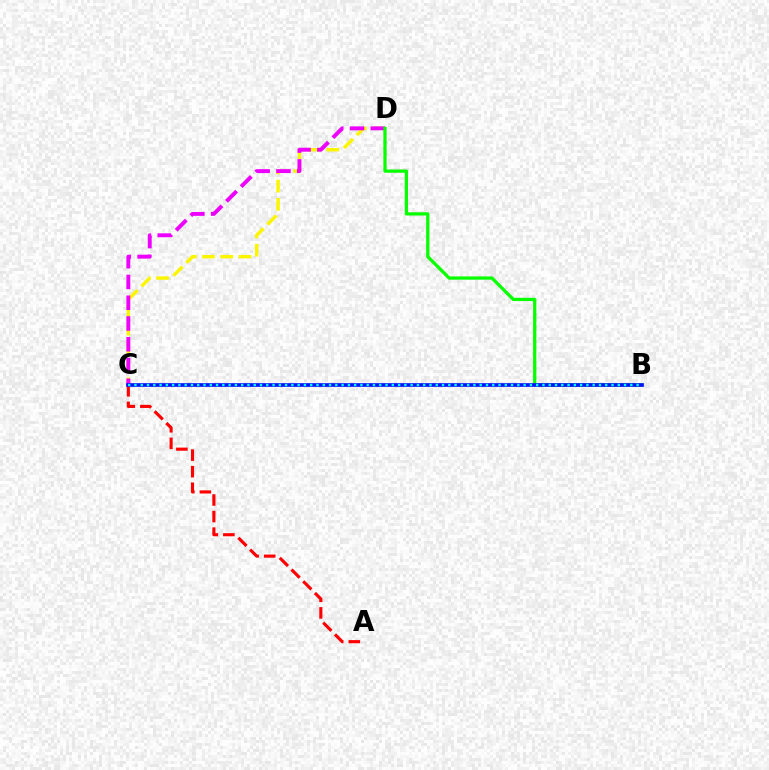{('C', 'D'): [{'color': '#fcf500', 'line_style': 'dashed', 'thickness': 2.48}, {'color': '#ee00ff', 'line_style': 'dashed', 'thickness': 2.82}], ('B', 'D'): [{'color': '#08ff00', 'line_style': 'solid', 'thickness': 2.35}], ('A', 'C'): [{'color': '#ff0000', 'line_style': 'dashed', 'thickness': 2.25}], ('B', 'C'): [{'color': '#0010ff', 'line_style': 'solid', 'thickness': 2.63}, {'color': '#00fff6', 'line_style': 'dotted', 'thickness': 1.71}]}